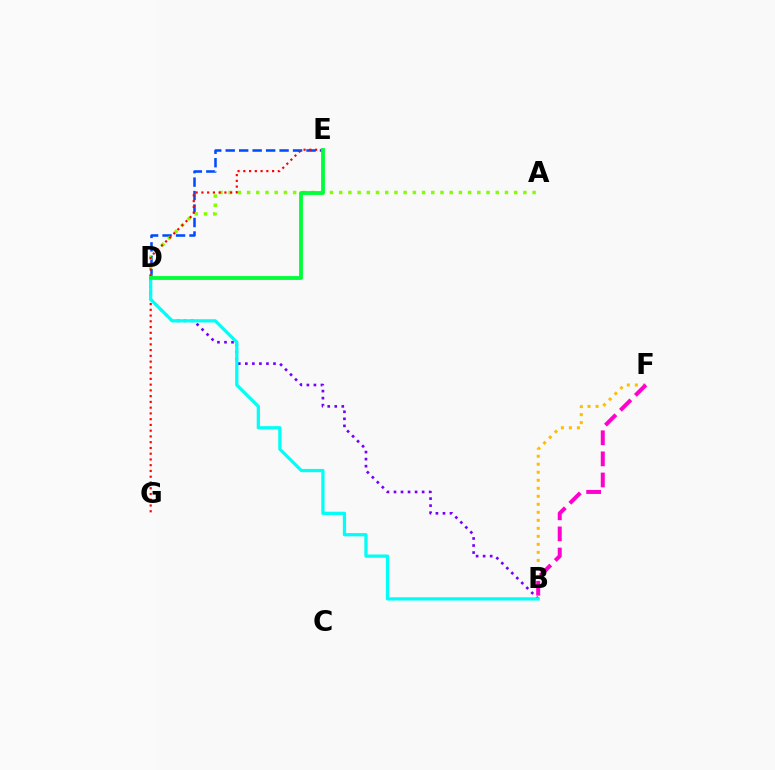{('B', 'D'): [{'color': '#7200ff', 'line_style': 'dotted', 'thickness': 1.91}, {'color': '#00fff6', 'line_style': 'solid', 'thickness': 2.34}], ('D', 'E'): [{'color': '#004bff', 'line_style': 'dashed', 'thickness': 1.83}, {'color': '#00ff39', 'line_style': 'solid', 'thickness': 2.75}], ('A', 'D'): [{'color': '#84ff00', 'line_style': 'dotted', 'thickness': 2.5}], ('E', 'G'): [{'color': '#ff0000', 'line_style': 'dotted', 'thickness': 1.56}], ('B', 'F'): [{'color': '#ffbd00', 'line_style': 'dotted', 'thickness': 2.18}, {'color': '#ff00cf', 'line_style': 'dashed', 'thickness': 2.87}]}